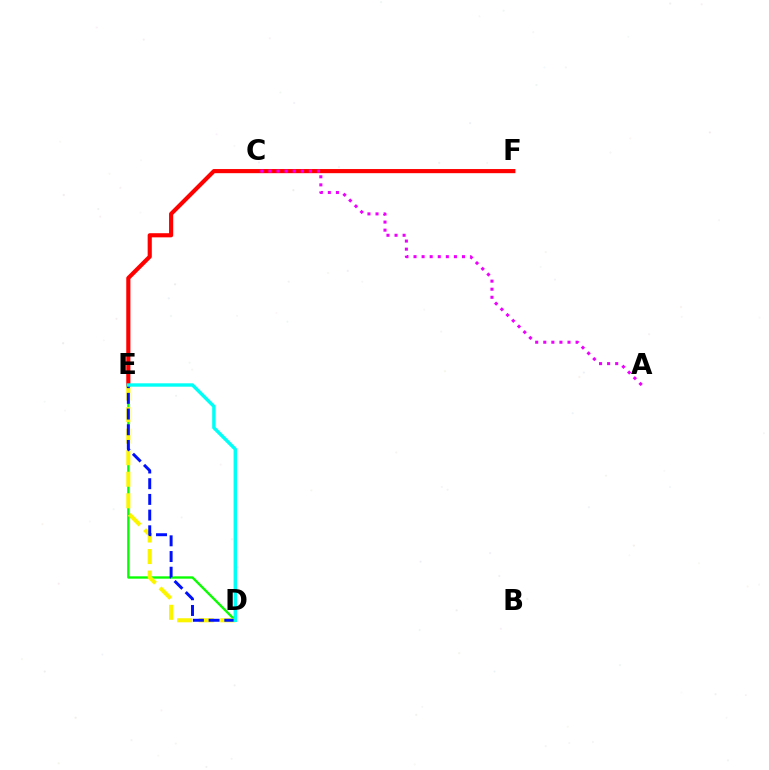{('D', 'E'): [{'color': '#08ff00', 'line_style': 'solid', 'thickness': 1.7}, {'color': '#fcf500', 'line_style': 'dashed', 'thickness': 2.93}, {'color': '#0010ff', 'line_style': 'dashed', 'thickness': 2.13}, {'color': '#00fff6', 'line_style': 'solid', 'thickness': 2.44}], ('E', 'F'): [{'color': '#ff0000', 'line_style': 'solid', 'thickness': 2.98}], ('A', 'C'): [{'color': '#ee00ff', 'line_style': 'dotted', 'thickness': 2.19}]}